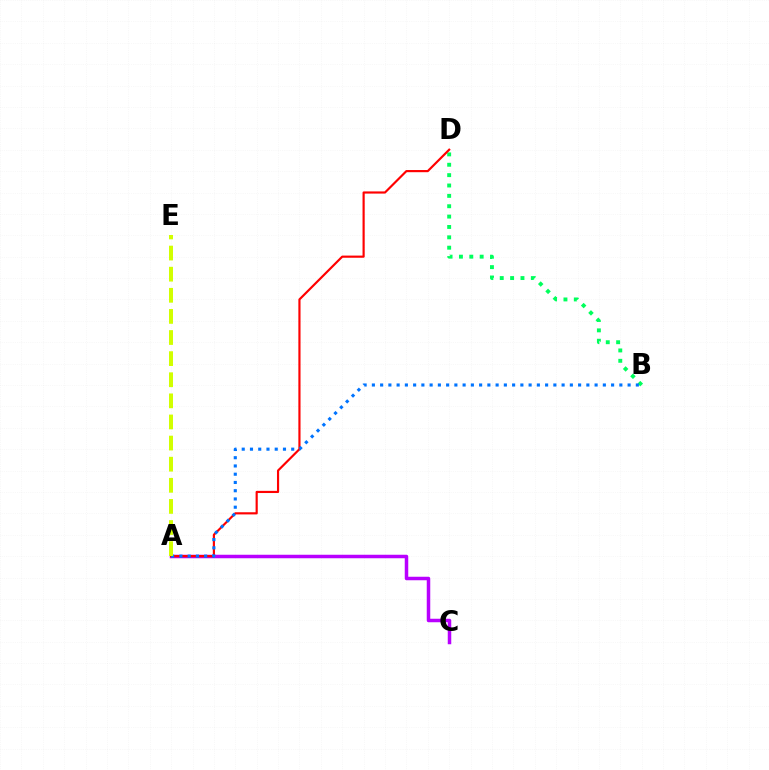{('A', 'C'): [{'color': '#b900ff', 'line_style': 'solid', 'thickness': 2.52}], ('B', 'D'): [{'color': '#00ff5c', 'line_style': 'dotted', 'thickness': 2.82}], ('A', 'D'): [{'color': '#ff0000', 'line_style': 'solid', 'thickness': 1.56}], ('A', 'B'): [{'color': '#0074ff', 'line_style': 'dotted', 'thickness': 2.24}], ('A', 'E'): [{'color': '#d1ff00', 'line_style': 'dashed', 'thickness': 2.87}]}